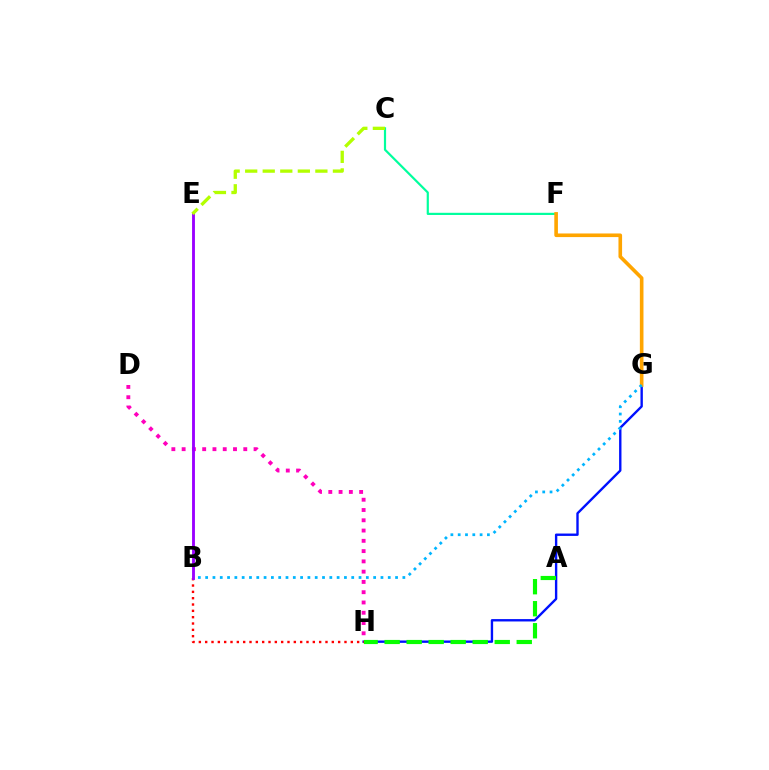{('C', 'F'): [{'color': '#00ff9d', 'line_style': 'solid', 'thickness': 1.57}], ('G', 'H'): [{'color': '#0010ff', 'line_style': 'solid', 'thickness': 1.71}], ('D', 'H'): [{'color': '#ff00bd', 'line_style': 'dotted', 'thickness': 2.79}], ('F', 'G'): [{'color': '#ffa500', 'line_style': 'solid', 'thickness': 2.6}], ('B', 'G'): [{'color': '#00b5ff', 'line_style': 'dotted', 'thickness': 1.98}], ('B', 'H'): [{'color': '#ff0000', 'line_style': 'dotted', 'thickness': 1.72}], ('B', 'E'): [{'color': '#9b00ff', 'line_style': 'solid', 'thickness': 2.06}], ('C', 'E'): [{'color': '#b3ff00', 'line_style': 'dashed', 'thickness': 2.38}], ('A', 'H'): [{'color': '#08ff00', 'line_style': 'dashed', 'thickness': 2.99}]}